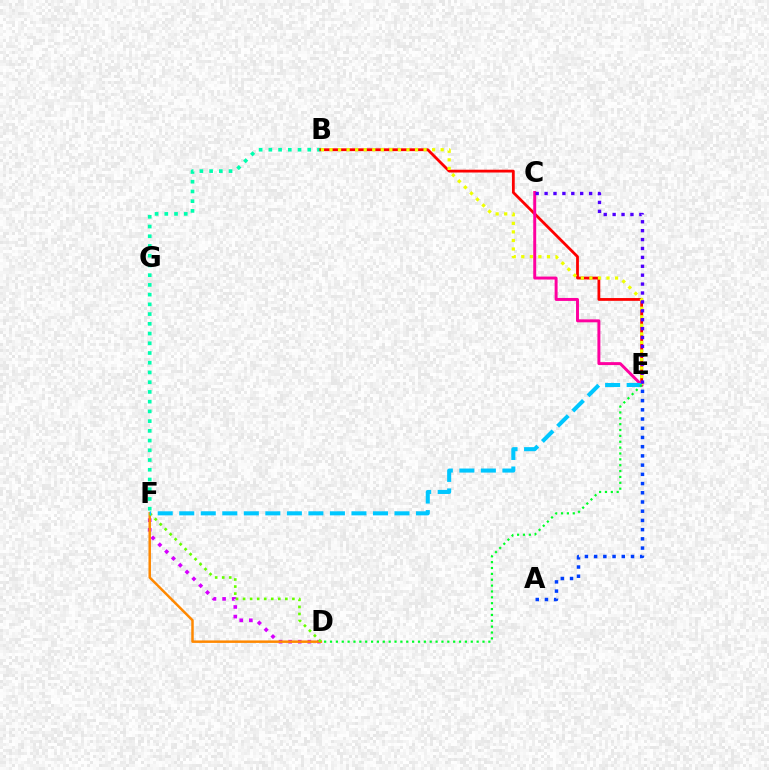{('B', 'F'): [{'color': '#00ffaf', 'line_style': 'dotted', 'thickness': 2.64}], ('D', 'F'): [{'color': '#d600ff', 'line_style': 'dotted', 'thickness': 2.62}, {'color': '#ff8800', 'line_style': 'solid', 'thickness': 1.79}, {'color': '#66ff00', 'line_style': 'dotted', 'thickness': 1.91}], ('B', 'E'): [{'color': '#ff0000', 'line_style': 'solid', 'thickness': 2.01}, {'color': '#eeff00', 'line_style': 'dotted', 'thickness': 2.32}], ('C', 'E'): [{'color': '#ff00a0', 'line_style': 'solid', 'thickness': 2.13}, {'color': '#4f00ff', 'line_style': 'dotted', 'thickness': 2.42}], ('A', 'E'): [{'color': '#003fff', 'line_style': 'dotted', 'thickness': 2.5}], ('E', 'F'): [{'color': '#00c7ff', 'line_style': 'dashed', 'thickness': 2.92}], ('D', 'E'): [{'color': '#00ff27', 'line_style': 'dotted', 'thickness': 1.59}]}